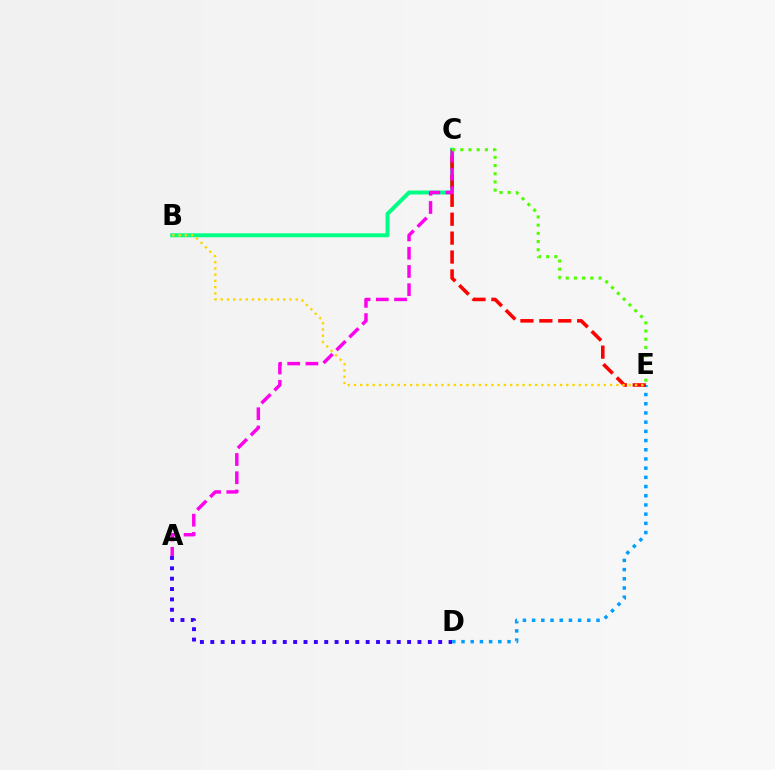{('B', 'C'): [{'color': '#00ff86', 'line_style': 'solid', 'thickness': 2.86}], ('D', 'E'): [{'color': '#009eff', 'line_style': 'dotted', 'thickness': 2.5}], ('C', 'E'): [{'color': '#ff0000', 'line_style': 'dashed', 'thickness': 2.57}, {'color': '#4fff00', 'line_style': 'dotted', 'thickness': 2.23}], ('A', 'C'): [{'color': '#ff00ed', 'line_style': 'dashed', 'thickness': 2.48}], ('B', 'E'): [{'color': '#ffd500', 'line_style': 'dotted', 'thickness': 1.7}], ('A', 'D'): [{'color': '#3700ff', 'line_style': 'dotted', 'thickness': 2.81}]}